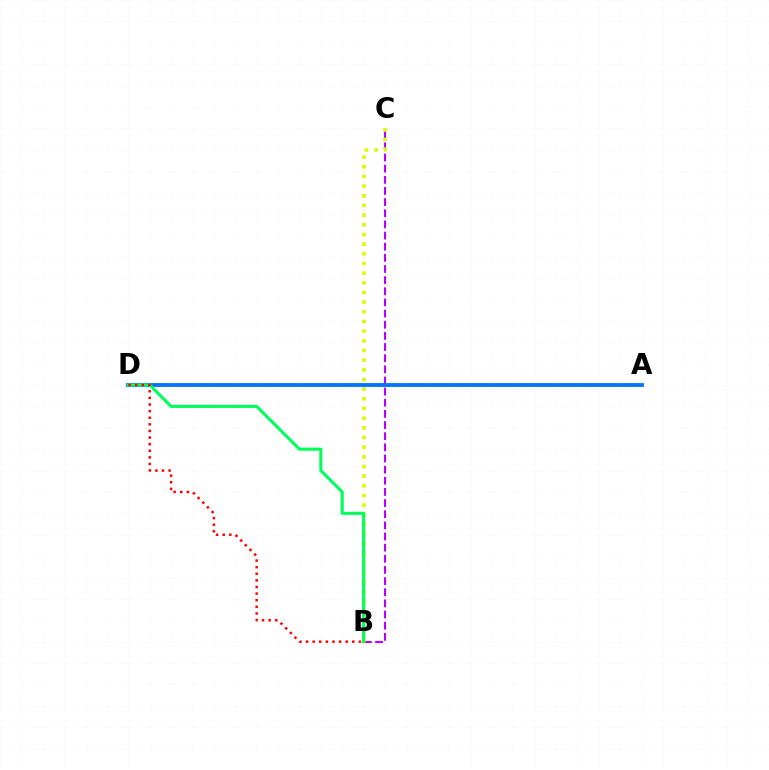{('B', 'C'): [{'color': '#b900ff', 'line_style': 'dashed', 'thickness': 1.51}, {'color': '#d1ff00', 'line_style': 'dotted', 'thickness': 2.63}], ('A', 'D'): [{'color': '#0074ff', 'line_style': 'solid', 'thickness': 2.75}], ('B', 'D'): [{'color': '#00ff5c', 'line_style': 'solid', 'thickness': 2.23}, {'color': '#ff0000', 'line_style': 'dotted', 'thickness': 1.8}]}